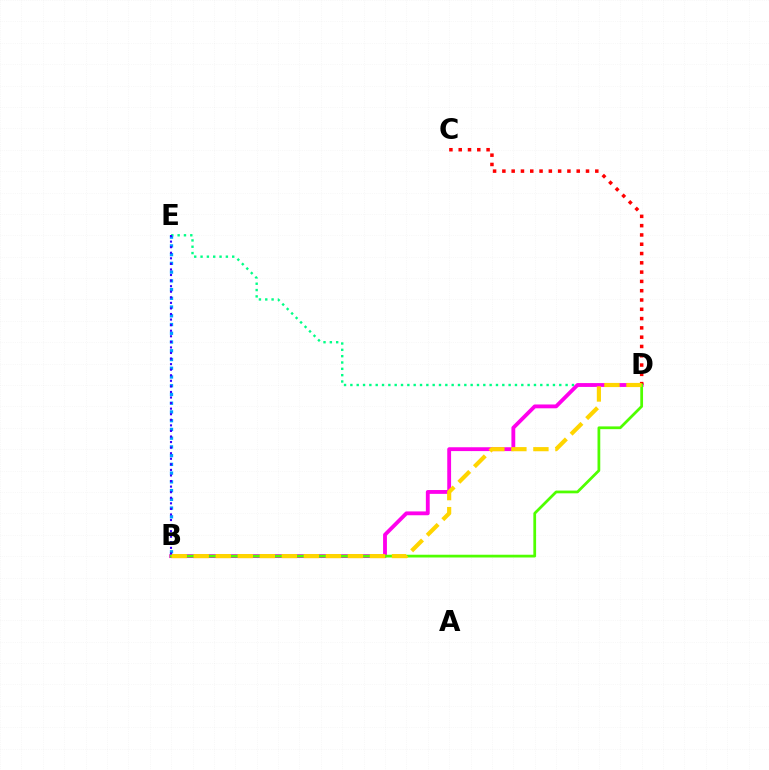{('D', 'E'): [{'color': '#00ff86', 'line_style': 'dotted', 'thickness': 1.72}], ('B', 'D'): [{'color': '#ff00ed', 'line_style': 'solid', 'thickness': 2.76}, {'color': '#4fff00', 'line_style': 'solid', 'thickness': 1.98}, {'color': '#ffd500', 'line_style': 'dashed', 'thickness': 2.99}], ('C', 'D'): [{'color': '#ff0000', 'line_style': 'dotted', 'thickness': 2.52}], ('B', 'E'): [{'color': '#009eff', 'line_style': 'dotted', 'thickness': 2.37}, {'color': '#3700ff', 'line_style': 'dotted', 'thickness': 1.51}]}